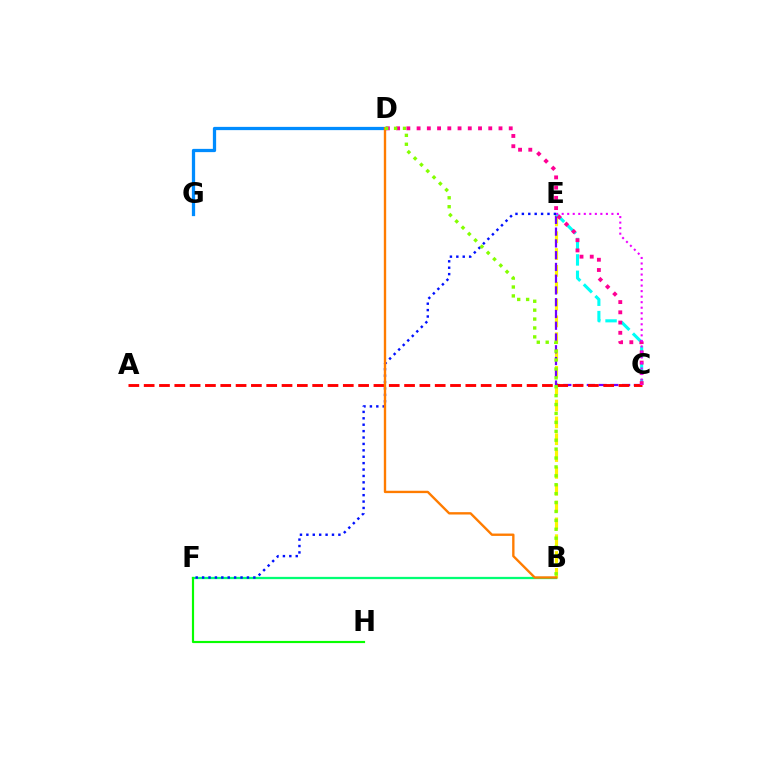{('B', 'E'): [{'color': '#fcf500', 'line_style': 'dashed', 'thickness': 2.29}], ('C', 'E'): [{'color': '#7200ff', 'line_style': 'dashed', 'thickness': 1.6}, {'color': '#00fff6', 'line_style': 'dashed', 'thickness': 2.23}, {'color': '#ee00ff', 'line_style': 'dotted', 'thickness': 1.5}], ('A', 'C'): [{'color': '#ff0000', 'line_style': 'dashed', 'thickness': 2.08}], ('B', 'F'): [{'color': '#00ff74', 'line_style': 'solid', 'thickness': 1.63}], ('D', 'G'): [{'color': '#008cff', 'line_style': 'solid', 'thickness': 2.34}], ('C', 'D'): [{'color': '#ff0094', 'line_style': 'dotted', 'thickness': 2.78}], ('E', 'F'): [{'color': '#0010ff', 'line_style': 'dotted', 'thickness': 1.74}], ('B', 'D'): [{'color': '#ff7c00', 'line_style': 'solid', 'thickness': 1.7}, {'color': '#84ff00', 'line_style': 'dotted', 'thickness': 2.42}], ('F', 'H'): [{'color': '#08ff00', 'line_style': 'solid', 'thickness': 1.56}]}